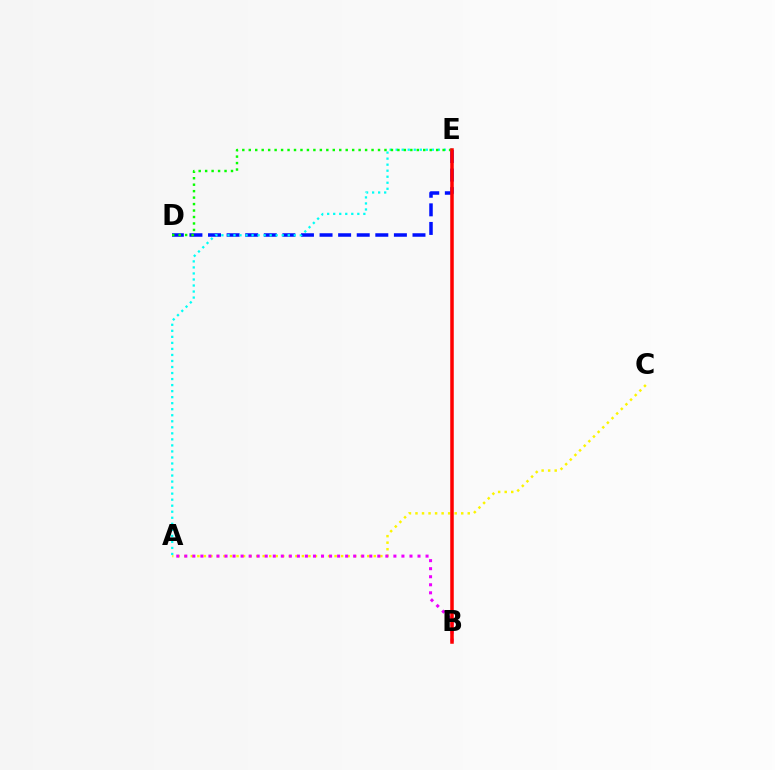{('A', 'C'): [{'color': '#fcf500', 'line_style': 'dotted', 'thickness': 1.78}], ('D', 'E'): [{'color': '#0010ff', 'line_style': 'dashed', 'thickness': 2.53}, {'color': '#08ff00', 'line_style': 'dotted', 'thickness': 1.76}], ('A', 'E'): [{'color': '#00fff6', 'line_style': 'dotted', 'thickness': 1.64}], ('A', 'B'): [{'color': '#ee00ff', 'line_style': 'dotted', 'thickness': 2.18}], ('B', 'E'): [{'color': '#ff0000', 'line_style': 'solid', 'thickness': 2.53}]}